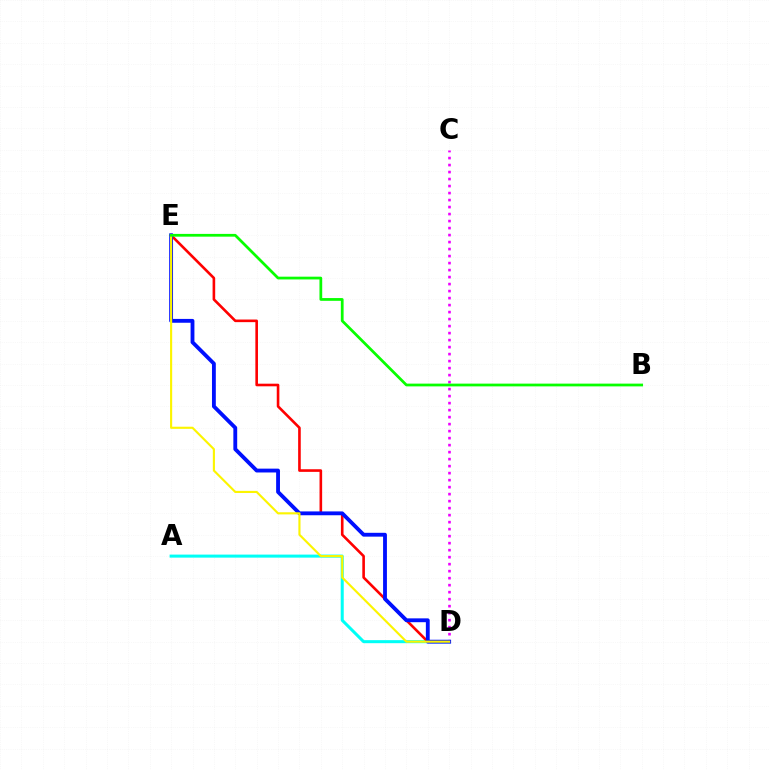{('C', 'D'): [{'color': '#ee00ff', 'line_style': 'dotted', 'thickness': 1.9}], ('A', 'D'): [{'color': '#00fff6', 'line_style': 'solid', 'thickness': 2.18}], ('D', 'E'): [{'color': '#ff0000', 'line_style': 'solid', 'thickness': 1.88}, {'color': '#0010ff', 'line_style': 'solid', 'thickness': 2.76}, {'color': '#fcf500', 'line_style': 'solid', 'thickness': 1.53}], ('B', 'E'): [{'color': '#08ff00', 'line_style': 'solid', 'thickness': 1.98}]}